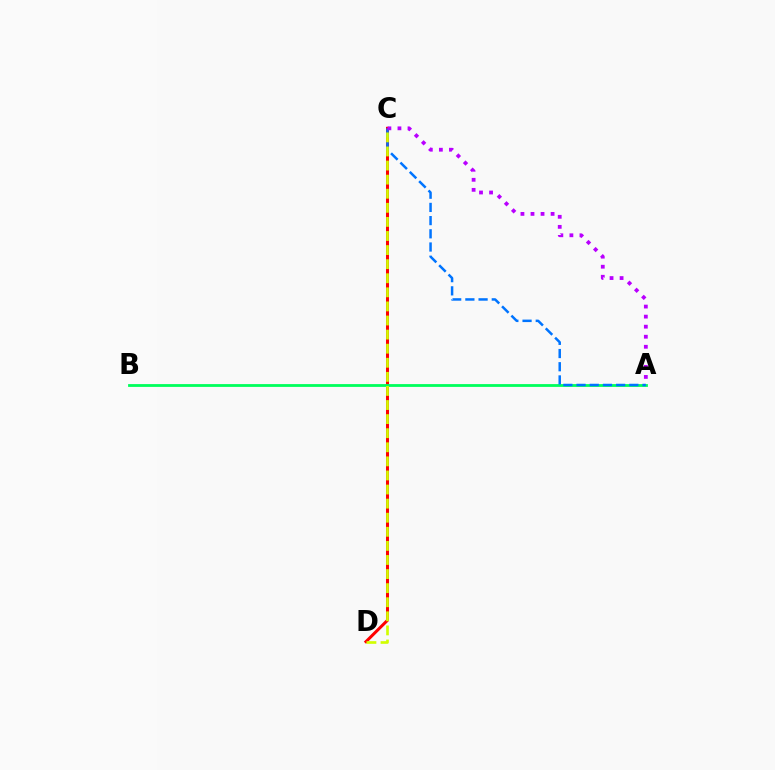{('C', 'D'): [{'color': '#ff0000', 'line_style': 'solid', 'thickness': 2.17}, {'color': '#d1ff00', 'line_style': 'dashed', 'thickness': 1.91}], ('A', 'B'): [{'color': '#00ff5c', 'line_style': 'solid', 'thickness': 2.02}], ('A', 'C'): [{'color': '#0074ff', 'line_style': 'dashed', 'thickness': 1.79}, {'color': '#b900ff', 'line_style': 'dotted', 'thickness': 2.73}]}